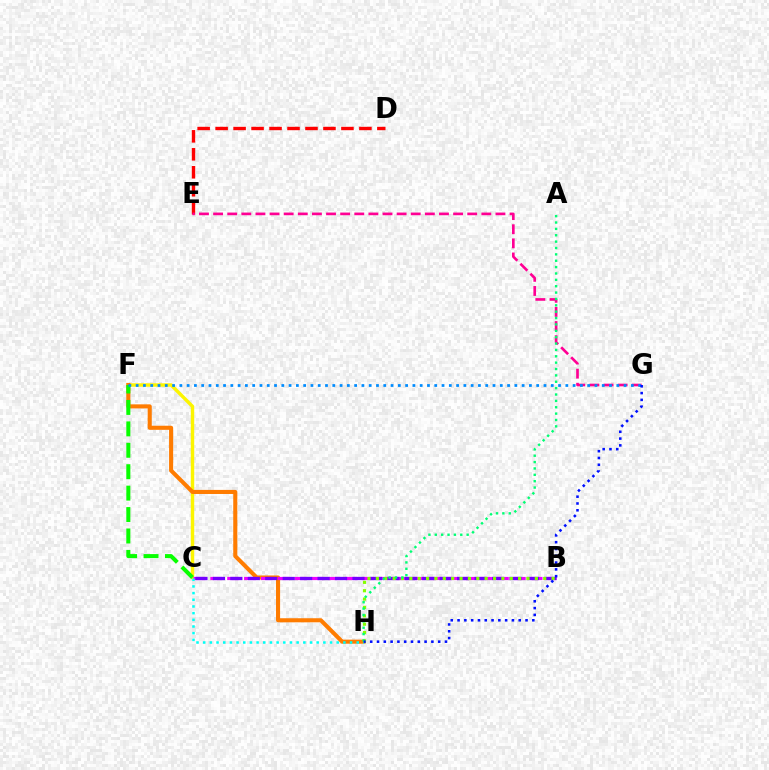{('C', 'F'): [{'color': '#fcf500', 'line_style': 'solid', 'thickness': 2.47}, {'color': '#08ff00', 'line_style': 'dashed', 'thickness': 2.91}], ('F', 'H'): [{'color': '#ff7c00', 'line_style': 'solid', 'thickness': 2.94}], ('B', 'C'): [{'color': '#ee00ff', 'line_style': 'dashed', 'thickness': 2.29}, {'color': '#7200ff', 'line_style': 'dashed', 'thickness': 2.37}], ('D', 'E'): [{'color': '#ff0000', 'line_style': 'dashed', 'thickness': 2.44}], ('E', 'G'): [{'color': '#ff0094', 'line_style': 'dashed', 'thickness': 1.92}], ('C', 'H'): [{'color': '#00fff6', 'line_style': 'dotted', 'thickness': 1.81}], ('B', 'H'): [{'color': '#84ff00', 'line_style': 'dotted', 'thickness': 2.27}], ('F', 'G'): [{'color': '#008cff', 'line_style': 'dotted', 'thickness': 1.98}], ('A', 'H'): [{'color': '#00ff74', 'line_style': 'dotted', 'thickness': 1.73}], ('G', 'H'): [{'color': '#0010ff', 'line_style': 'dotted', 'thickness': 1.85}]}